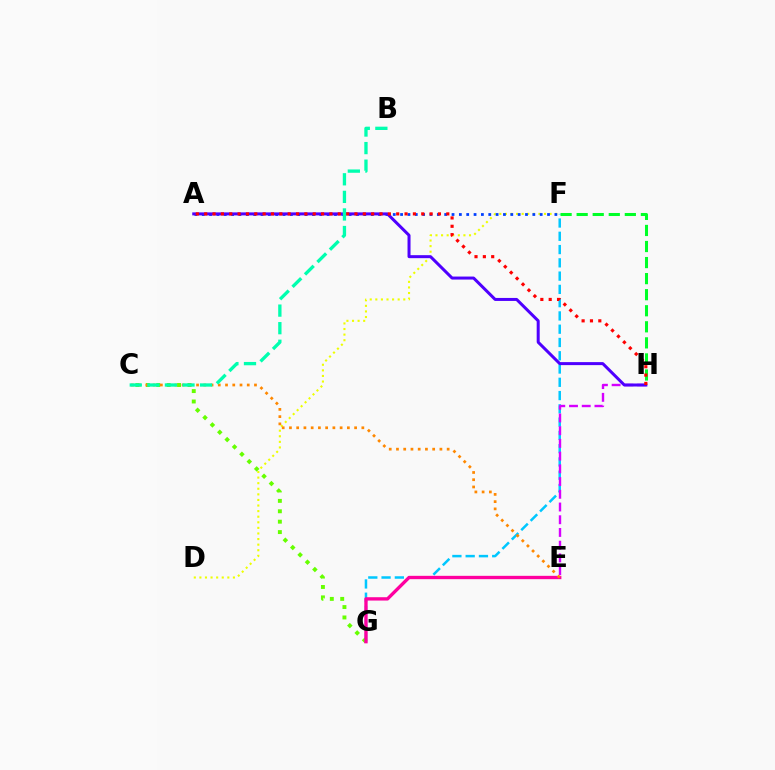{('C', 'G'): [{'color': '#66ff00', 'line_style': 'dotted', 'thickness': 2.83}], ('D', 'F'): [{'color': '#eeff00', 'line_style': 'dotted', 'thickness': 1.52}], ('F', 'G'): [{'color': '#00c7ff', 'line_style': 'dashed', 'thickness': 1.8}], ('A', 'F'): [{'color': '#003fff', 'line_style': 'dotted', 'thickness': 2.0}], ('E', 'G'): [{'color': '#ff00a0', 'line_style': 'solid', 'thickness': 2.4}], ('E', 'H'): [{'color': '#d600ff', 'line_style': 'dashed', 'thickness': 1.73}], ('F', 'H'): [{'color': '#00ff27', 'line_style': 'dashed', 'thickness': 2.18}], ('C', 'E'): [{'color': '#ff8800', 'line_style': 'dotted', 'thickness': 1.97}], ('A', 'H'): [{'color': '#4f00ff', 'line_style': 'solid', 'thickness': 2.16}, {'color': '#ff0000', 'line_style': 'dotted', 'thickness': 2.27}], ('B', 'C'): [{'color': '#00ffaf', 'line_style': 'dashed', 'thickness': 2.39}]}